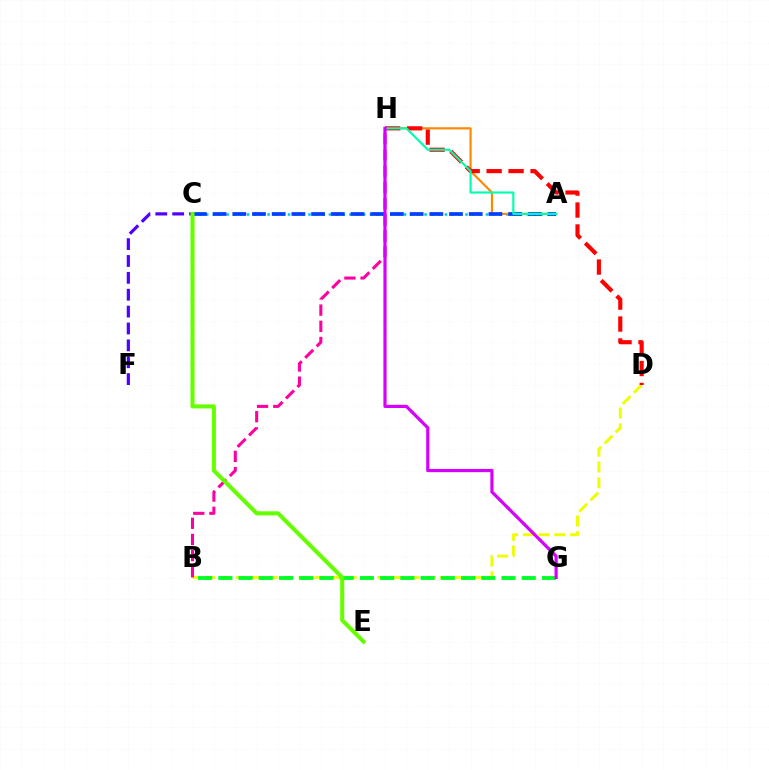{('A', 'C'): [{'color': '#00c7ff', 'line_style': 'dotted', 'thickness': 1.85}, {'color': '#003fff', 'line_style': 'dashed', 'thickness': 2.68}], ('A', 'H'): [{'color': '#ff8800', 'line_style': 'solid', 'thickness': 1.56}, {'color': '#00ffaf', 'line_style': 'solid', 'thickness': 1.55}], ('B', 'D'): [{'color': '#eeff00', 'line_style': 'dashed', 'thickness': 2.13}], ('D', 'H'): [{'color': '#ff0000', 'line_style': 'dashed', 'thickness': 2.98}], ('C', 'F'): [{'color': '#4f00ff', 'line_style': 'dashed', 'thickness': 2.29}], ('B', 'G'): [{'color': '#00ff27', 'line_style': 'dashed', 'thickness': 2.75}], ('B', 'H'): [{'color': '#ff00a0', 'line_style': 'dashed', 'thickness': 2.2}], ('G', 'H'): [{'color': '#d600ff', 'line_style': 'solid', 'thickness': 2.3}], ('C', 'E'): [{'color': '#66ff00', 'line_style': 'solid', 'thickness': 2.93}]}